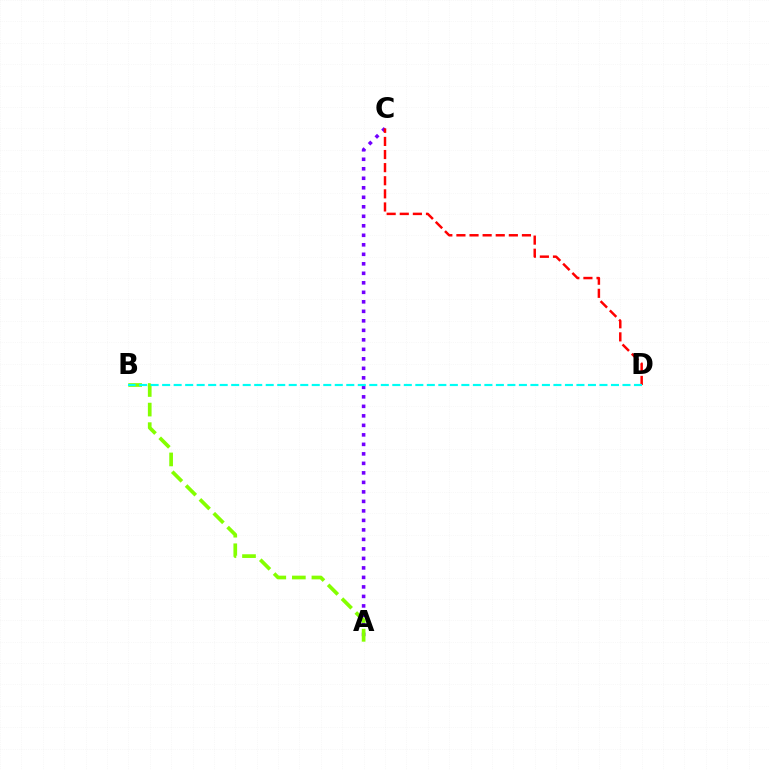{('A', 'C'): [{'color': '#7200ff', 'line_style': 'dotted', 'thickness': 2.58}], ('C', 'D'): [{'color': '#ff0000', 'line_style': 'dashed', 'thickness': 1.78}], ('A', 'B'): [{'color': '#84ff00', 'line_style': 'dashed', 'thickness': 2.66}], ('B', 'D'): [{'color': '#00fff6', 'line_style': 'dashed', 'thickness': 1.56}]}